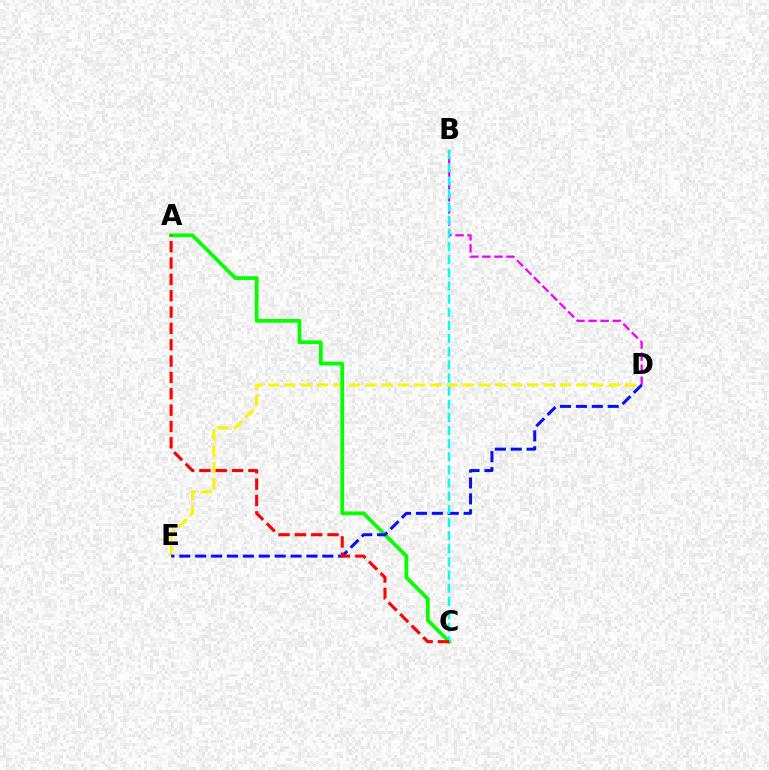{('D', 'E'): [{'color': '#fcf500', 'line_style': 'dashed', 'thickness': 2.2}, {'color': '#0010ff', 'line_style': 'dashed', 'thickness': 2.16}], ('B', 'D'): [{'color': '#ee00ff', 'line_style': 'dashed', 'thickness': 1.64}], ('A', 'C'): [{'color': '#08ff00', 'line_style': 'solid', 'thickness': 2.7}, {'color': '#ff0000', 'line_style': 'dashed', 'thickness': 2.22}], ('B', 'C'): [{'color': '#00fff6', 'line_style': 'dashed', 'thickness': 1.78}]}